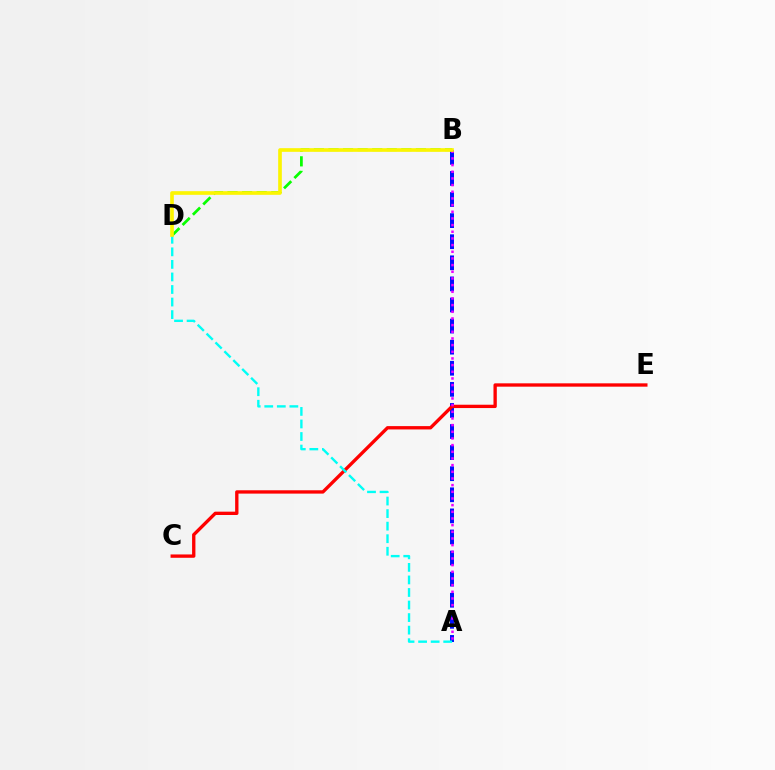{('B', 'D'): [{'color': '#08ff00', 'line_style': 'dashed', 'thickness': 1.98}, {'color': '#fcf500', 'line_style': 'solid', 'thickness': 2.63}], ('A', 'B'): [{'color': '#0010ff', 'line_style': 'dashed', 'thickness': 2.86}, {'color': '#ee00ff', 'line_style': 'dotted', 'thickness': 1.81}], ('C', 'E'): [{'color': '#ff0000', 'line_style': 'solid', 'thickness': 2.4}], ('A', 'D'): [{'color': '#00fff6', 'line_style': 'dashed', 'thickness': 1.71}]}